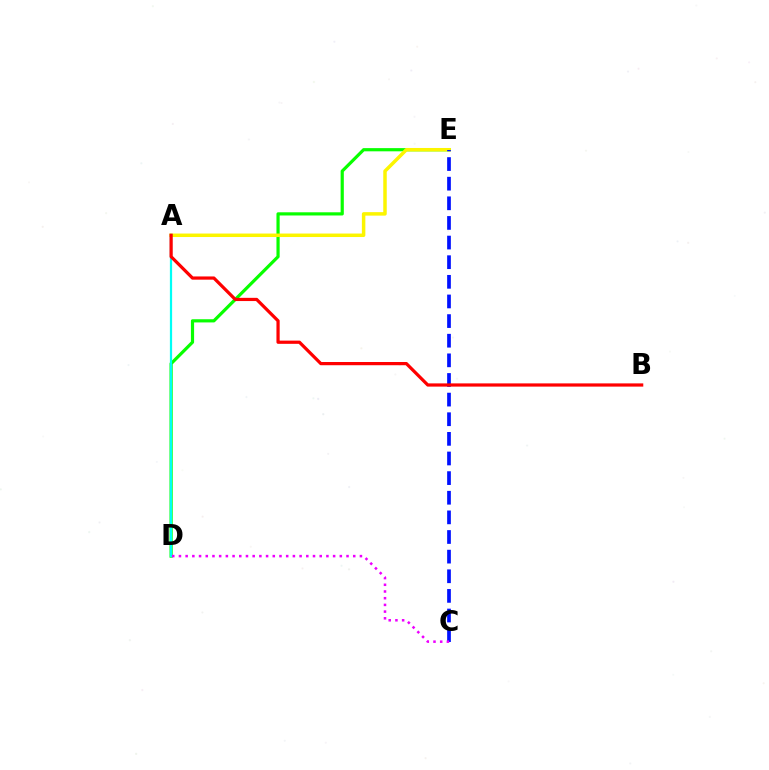{('D', 'E'): [{'color': '#08ff00', 'line_style': 'solid', 'thickness': 2.3}], ('A', 'E'): [{'color': '#fcf500', 'line_style': 'solid', 'thickness': 2.51}], ('A', 'D'): [{'color': '#00fff6', 'line_style': 'solid', 'thickness': 1.61}], ('C', 'E'): [{'color': '#0010ff', 'line_style': 'dashed', 'thickness': 2.67}], ('A', 'B'): [{'color': '#ff0000', 'line_style': 'solid', 'thickness': 2.32}], ('C', 'D'): [{'color': '#ee00ff', 'line_style': 'dotted', 'thickness': 1.82}]}